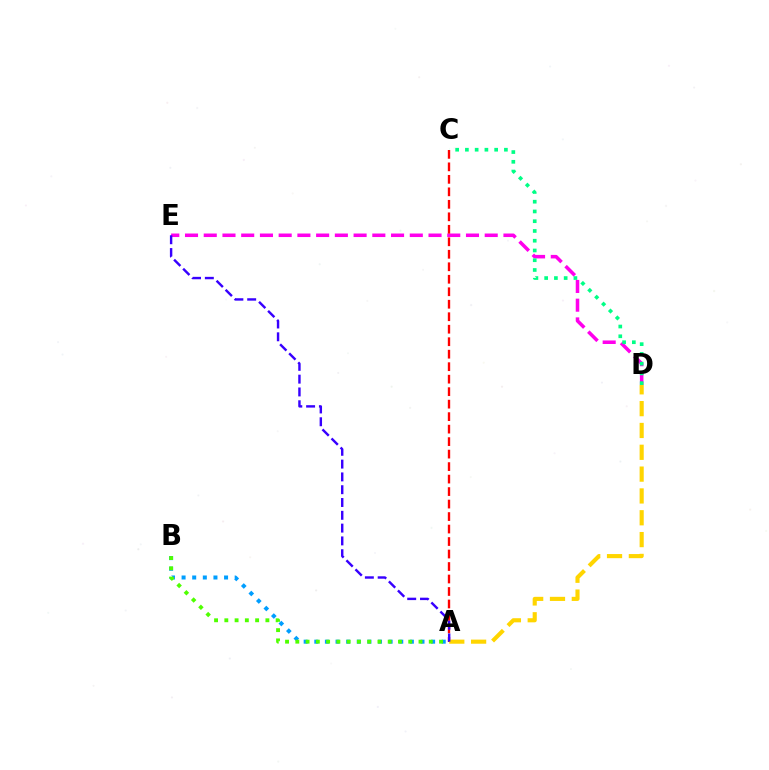{('A', 'B'): [{'color': '#009eff', 'line_style': 'dotted', 'thickness': 2.89}, {'color': '#4fff00', 'line_style': 'dotted', 'thickness': 2.79}], ('D', 'E'): [{'color': '#ff00ed', 'line_style': 'dashed', 'thickness': 2.54}], ('A', 'C'): [{'color': '#ff0000', 'line_style': 'dashed', 'thickness': 1.7}], ('A', 'D'): [{'color': '#ffd500', 'line_style': 'dashed', 'thickness': 2.96}], ('A', 'E'): [{'color': '#3700ff', 'line_style': 'dashed', 'thickness': 1.74}], ('C', 'D'): [{'color': '#00ff86', 'line_style': 'dotted', 'thickness': 2.65}]}